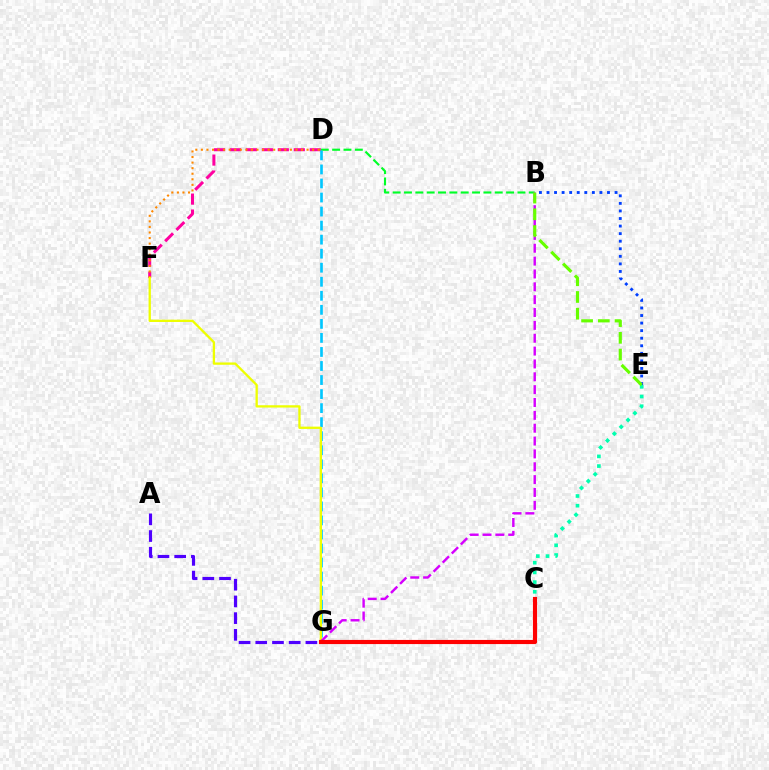{('D', 'F'): [{'color': '#ff00a0', 'line_style': 'dashed', 'thickness': 2.17}, {'color': '#ff8800', 'line_style': 'dotted', 'thickness': 1.51}], ('B', 'D'): [{'color': '#00ff27', 'line_style': 'dashed', 'thickness': 1.54}], ('D', 'G'): [{'color': '#00c7ff', 'line_style': 'dashed', 'thickness': 1.91}], ('F', 'G'): [{'color': '#eeff00', 'line_style': 'solid', 'thickness': 1.66}], ('B', 'G'): [{'color': '#d600ff', 'line_style': 'dashed', 'thickness': 1.75}], ('B', 'E'): [{'color': '#003fff', 'line_style': 'dotted', 'thickness': 2.05}, {'color': '#66ff00', 'line_style': 'dashed', 'thickness': 2.27}], ('A', 'G'): [{'color': '#4f00ff', 'line_style': 'dashed', 'thickness': 2.27}], ('C', 'E'): [{'color': '#00ffaf', 'line_style': 'dotted', 'thickness': 2.63}], ('C', 'G'): [{'color': '#ff0000', 'line_style': 'solid', 'thickness': 2.98}]}